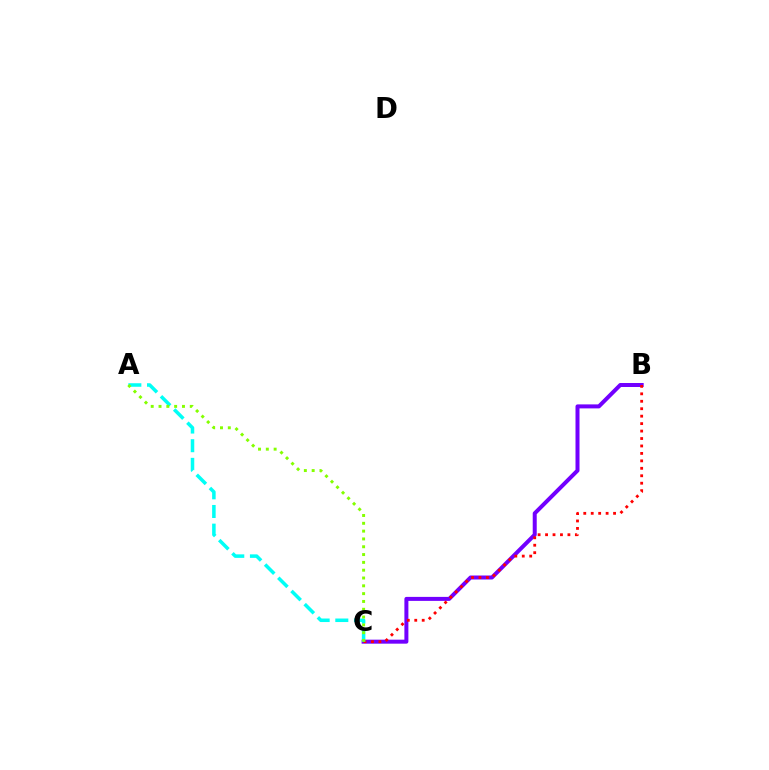{('B', 'C'): [{'color': '#7200ff', 'line_style': 'solid', 'thickness': 2.88}, {'color': '#ff0000', 'line_style': 'dotted', 'thickness': 2.02}], ('A', 'C'): [{'color': '#00fff6', 'line_style': 'dashed', 'thickness': 2.53}, {'color': '#84ff00', 'line_style': 'dotted', 'thickness': 2.12}]}